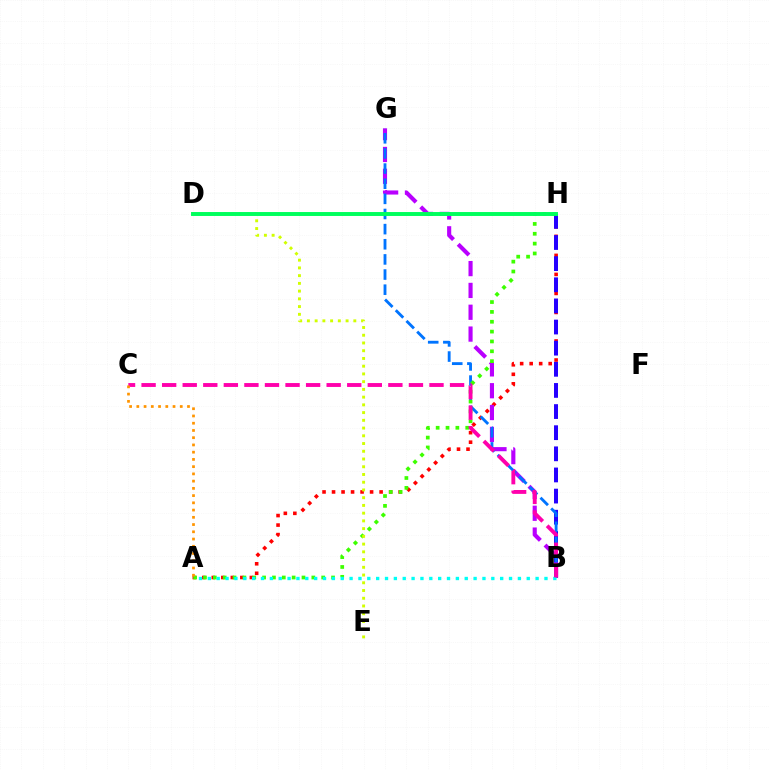{('A', 'H'): [{'color': '#ff0000', 'line_style': 'dotted', 'thickness': 2.58}, {'color': '#3dff00', 'line_style': 'dotted', 'thickness': 2.68}], ('B', 'H'): [{'color': '#2500ff', 'line_style': 'dashed', 'thickness': 2.87}], ('B', 'G'): [{'color': '#b900ff', 'line_style': 'dashed', 'thickness': 2.97}, {'color': '#0074ff', 'line_style': 'dashed', 'thickness': 2.06}], ('D', 'E'): [{'color': '#d1ff00', 'line_style': 'dotted', 'thickness': 2.1}], ('A', 'B'): [{'color': '#00fff6', 'line_style': 'dotted', 'thickness': 2.41}], ('B', 'C'): [{'color': '#ff00ac', 'line_style': 'dashed', 'thickness': 2.79}], ('A', 'C'): [{'color': '#ff9400', 'line_style': 'dotted', 'thickness': 1.97}], ('D', 'H'): [{'color': '#00ff5c', 'line_style': 'solid', 'thickness': 2.83}]}